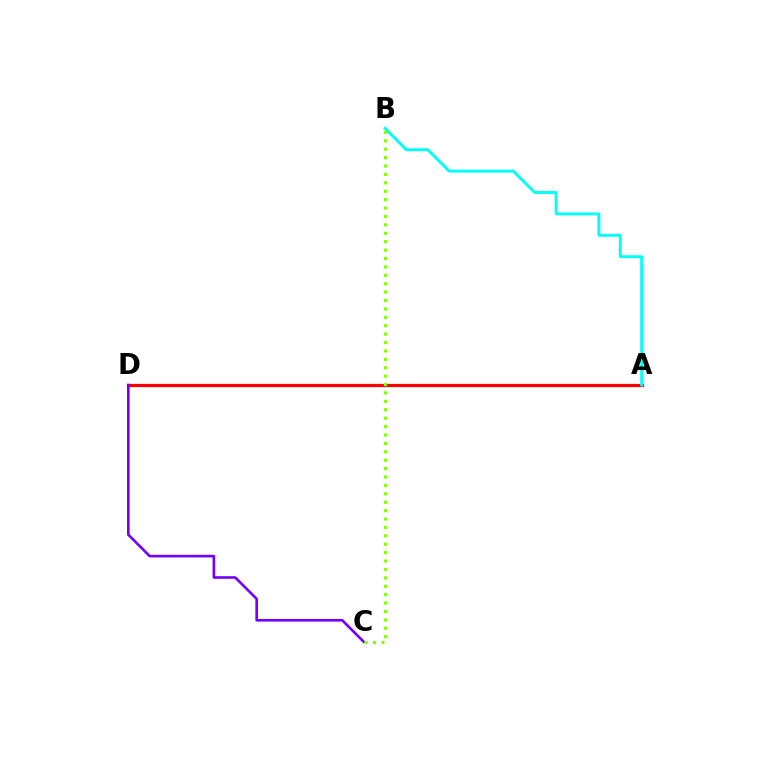{('A', 'D'): [{'color': '#ff0000', 'line_style': 'solid', 'thickness': 2.32}], ('C', 'D'): [{'color': '#7200ff', 'line_style': 'solid', 'thickness': 1.89}], ('A', 'B'): [{'color': '#00fff6', 'line_style': 'solid', 'thickness': 2.08}], ('B', 'C'): [{'color': '#84ff00', 'line_style': 'dotted', 'thickness': 2.28}]}